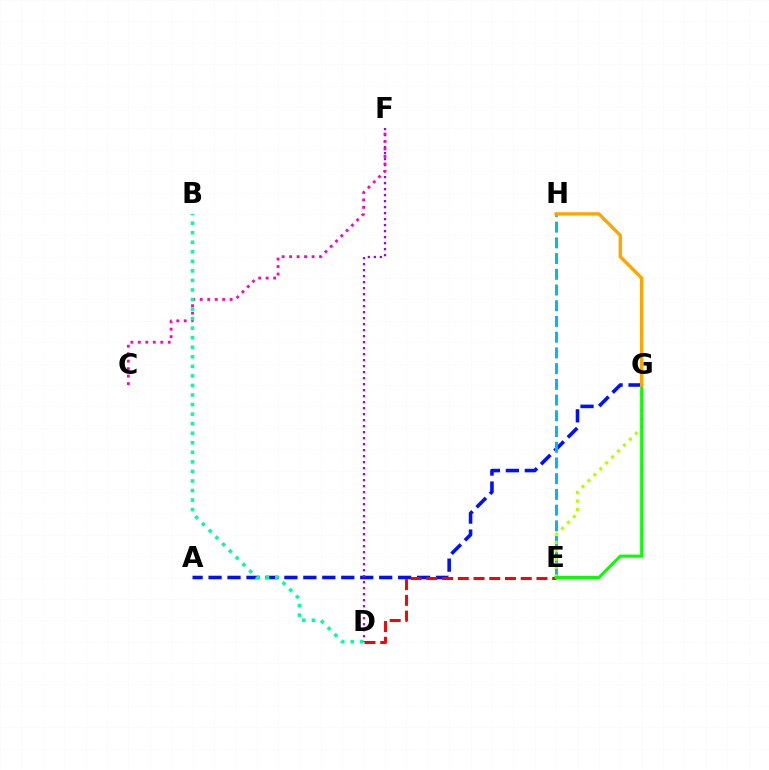{('A', 'G'): [{'color': '#0010ff', 'line_style': 'dashed', 'thickness': 2.58}], ('E', 'H'): [{'color': '#00b5ff', 'line_style': 'dashed', 'thickness': 2.14}], ('E', 'G'): [{'color': '#b3ff00', 'line_style': 'dotted', 'thickness': 2.28}, {'color': '#08ff00', 'line_style': 'solid', 'thickness': 2.19}], ('D', 'E'): [{'color': '#ff0000', 'line_style': 'dashed', 'thickness': 2.14}], ('D', 'F'): [{'color': '#9b00ff', 'line_style': 'dotted', 'thickness': 1.63}], ('C', 'F'): [{'color': '#ff00bd', 'line_style': 'dotted', 'thickness': 2.03}], ('B', 'D'): [{'color': '#00ff9d', 'line_style': 'dotted', 'thickness': 2.59}], ('G', 'H'): [{'color': '#ffa500', 'line_style': 'solid', 'thickness': 2.44}]}